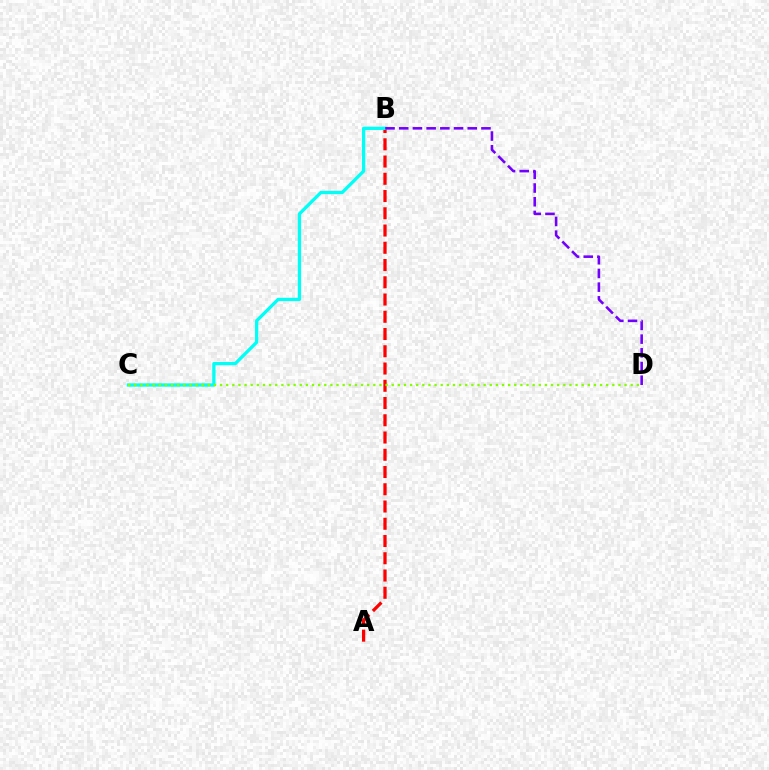{('A', 'B'): [{'color': '#ff0000', 'line_style': 'dashed', 'thickness': 2.34}], ('B', 'C'): [{'color': '#00fff6', 'line_style': 'solid', 'thickness': 2.37}], ('C', 'D'): [{'color': '#84ff00', 'line_style': 'dotted', 'thickness': 1.67}], ('B', 'D'): [{'color': '#7200ff', 'line_style': 'dashed', 'thickness': 1.86}]}